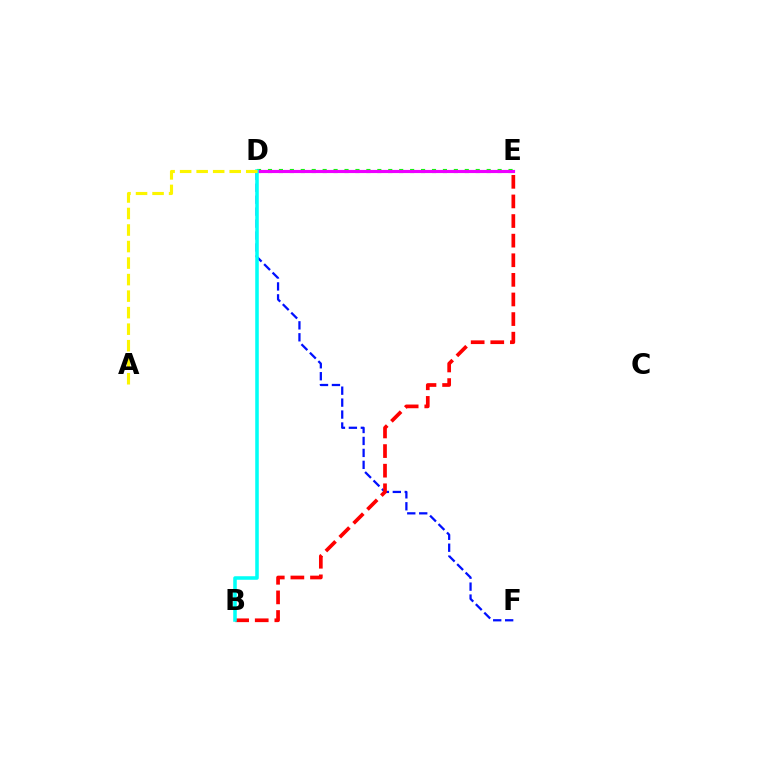{('D', 'E'): [{'color': '#08ff00', 'line_style': 'dotted', 'thickness': 2.97}, {'color': '#ee00ff', 'line_style': 'solid', 'thickness': 2.27}], ('D', 'F'): [{'color': '#0010ff', 'line_style': 'dashed', 'thickness': 1.62}], ('B', 'E'): [{'color': '#ff0000', 'line_style': 'dashed', 'thickness': 2.66}], ('B', 'D'): [{'color': '#00fff6', 'line_style': 'solid', 'thickness': 2.55}], ('A', 'D'): [{'color': '#fcf500', 'line_style': 'dashed', 'thickness': 2.24}]}